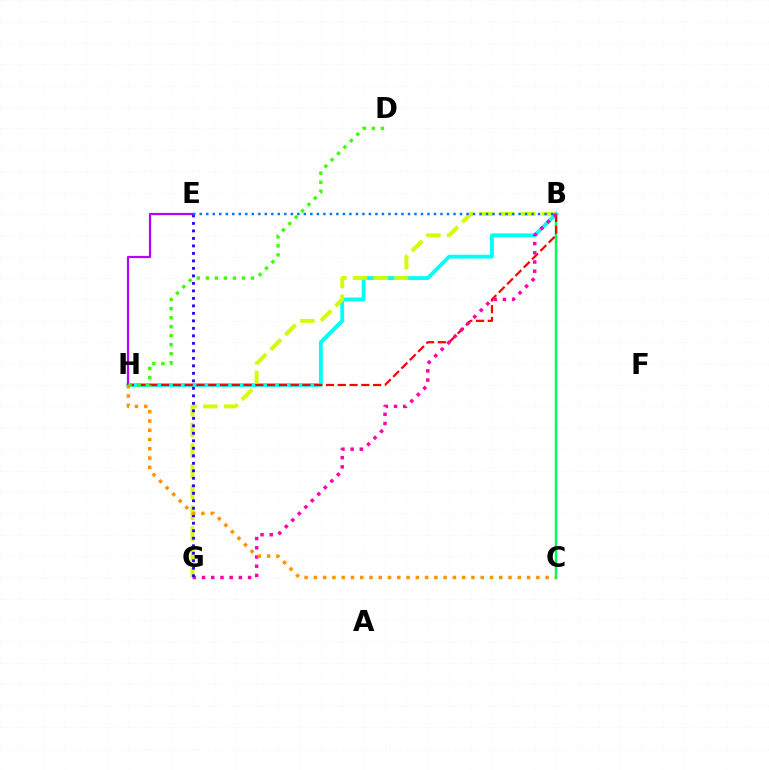{('B', 'C'): [{'color': '#00ff5c', 'line_style': 'solid', 'thickness': 1.77}], ('B', 'H'): [{'color': '#00fff6', 'line_style': 'solid', 'thickness': 2.76}, {'color': '#ff0000', 'line_style': 'dashed', 'thickness': 1.6}], ('B', 'G'): [{'color': '#d1ff00', 'line_style': 'dashed', 'thickness': 2.81}, {'color': '#ff00ac', 'line_style': 'dotted', 'thickness': 2.5}], ('E', 'H'): [{'color': '#b900ff', 'line_style': 'solid', 'thickness': 1.59}], ('E', 'G'): [{'color': '#2500ff', 'line_style': 'dotted', 'thickness': 2.04}], ('D', 'H'): [{'color': '#3dff00', 'line_style': 'dotted', 'thickness': 2.46}], ('C', 'H'): [{'color': '#ff9400', 'line_style': 'dotted', 'thickness': 2.52}], ('B', 'E'): [{'color': '#0074ff', 'line_style': 'dotted', 'thickness': 1.77}]}